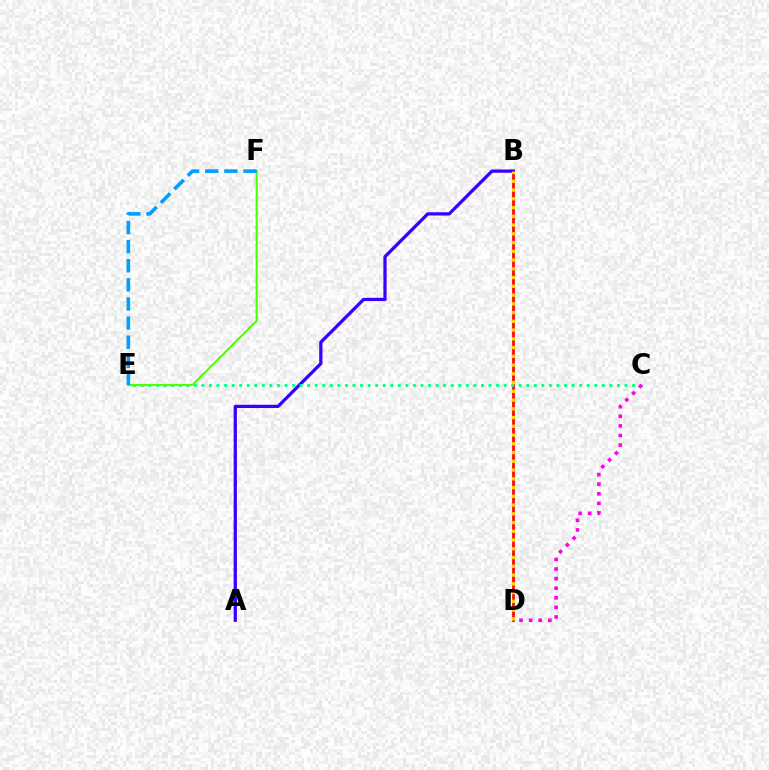{('B', 'D'): [{'color': '#ff0000', 'line_style': 'solid', 'thickness': 1.94}, {'color': '#ffd500', 'line_style': 'dotted', 'thickness': 2.38}], ('A', 'B'): [{'color': '#3700ff', 'line_style': 'solid', 'thickness': 2.34}], ('C', 'E'): [{'color': '#00ff86', 'line_style': 'dotted', 'thickness': 2.05}], ('E', 'F'): [{'color': '#4fff00', 'line_style': 'solid', 'thickness': 1.53}, {'color': '#009eff', 'line_style': 'dashed', 'thickness': 2.6}], ('C', 'D'): [{'color': '#ff00ed', 'line_style': 'dotted', 'thickness': 2.61}]}